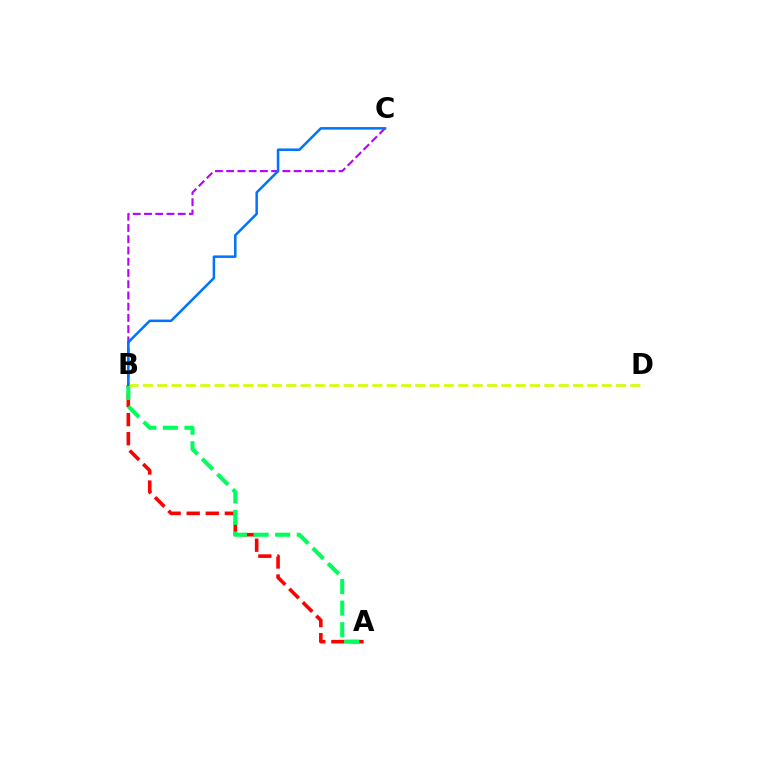{('A', 'B'): [{'color': '#ff0000', 'line_style': 'dashed', 'thickness': 2.59}, {'color': '#00ff5c', 'line_style': 'dashed', 'thickness': 2.93}], ('B', 'C'): [{'color': '#b900ff', 'line_style': 'dashed', 'thickness': 1.53}, {'color': '#0074ff', 'line_style': 'solid', 'thickness': 1.81}], ('B', 'D'): [{'color': '#d1ff00', 'line_style': 'dashed', 'thickness': 1.95}]}